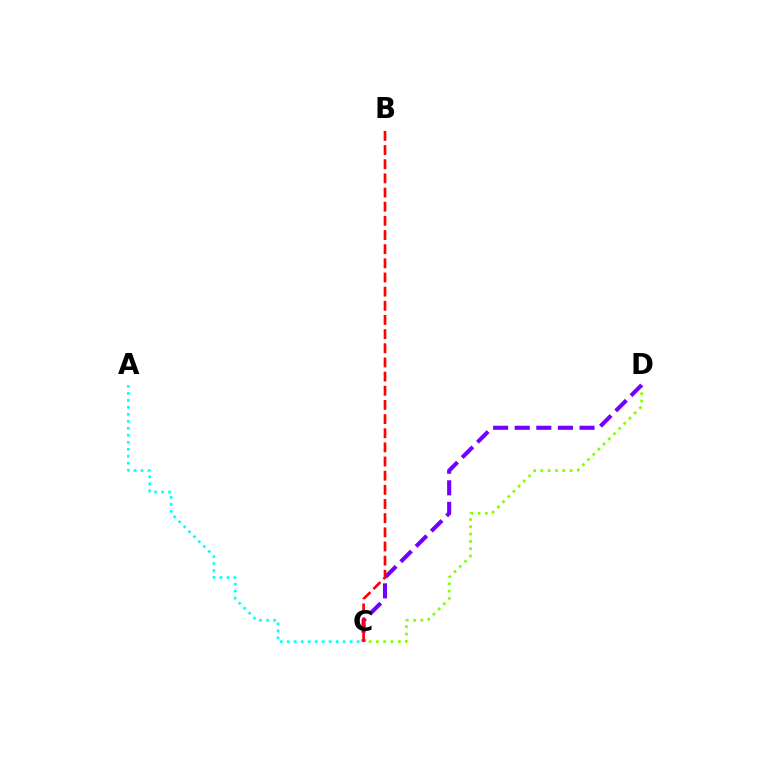{('C', 'D'): [{'color': '#84ff00', 'line_style': 'dotted', 'thickness': 1.99}, {'color': '#7200ff', 'line_style': 'dashed', 'thickness': 2.93}], ('A', 'C'): [{'color': '#00fff6', 'line_style': 'dotted', 'thickness': 1.9}], ('B', 'C'): [{'color': '#ff0000', 'line_style': 'dashed', 'thickness': 1.92}]}